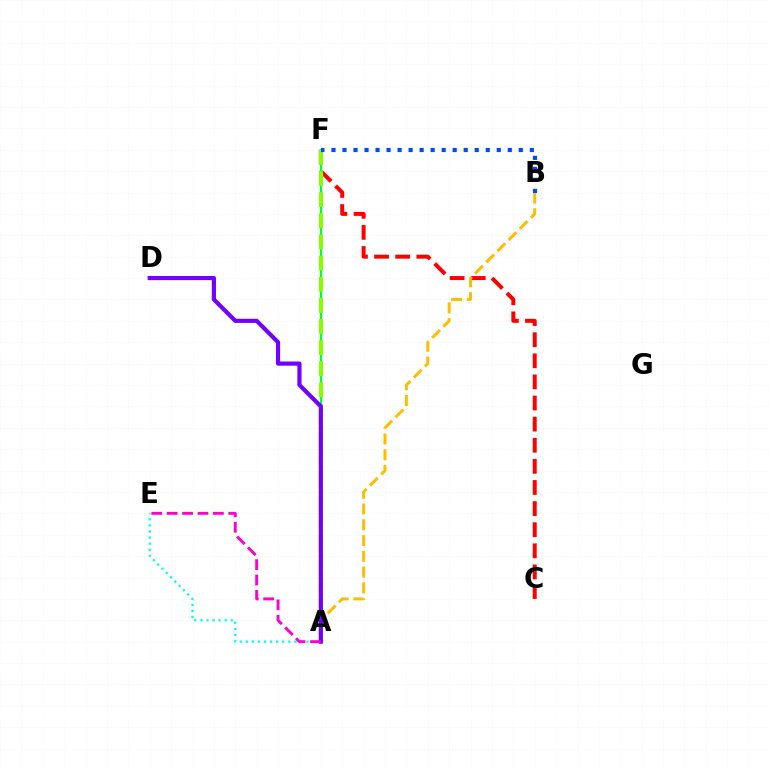{('C', 'F'): [{'color': '#ff0000', 'line_style': 'dashed', 'thickness': 2.87}], ('A', 'E'): [{'color': '#00fff6', 'line_style': 'dotted', 'thickness': 1.65}, {'color': '#ff00cf', 'line_style': 'dashed', 'thickness': 2.09}], ('A', 'F'): [{'color': '#00ff39', 'line_style': 'solid', 'thickness': 1.58}, {'color': '#84ff00', 'line_style': 'dashed', 'thickness': 2.87}], ('A', 'B'): [{'color': '#ffbd00', 'line_style': 'dashed', 'thickness': 2.14}], ('B', 'F'): [{'color': '#004bff', 'line_style': 'dotted', 'thickness': 2.99}], ('A', 'D'): [{'color': '#7200ff', 'line_style': 'solid', 'thickness': 3.0}]}